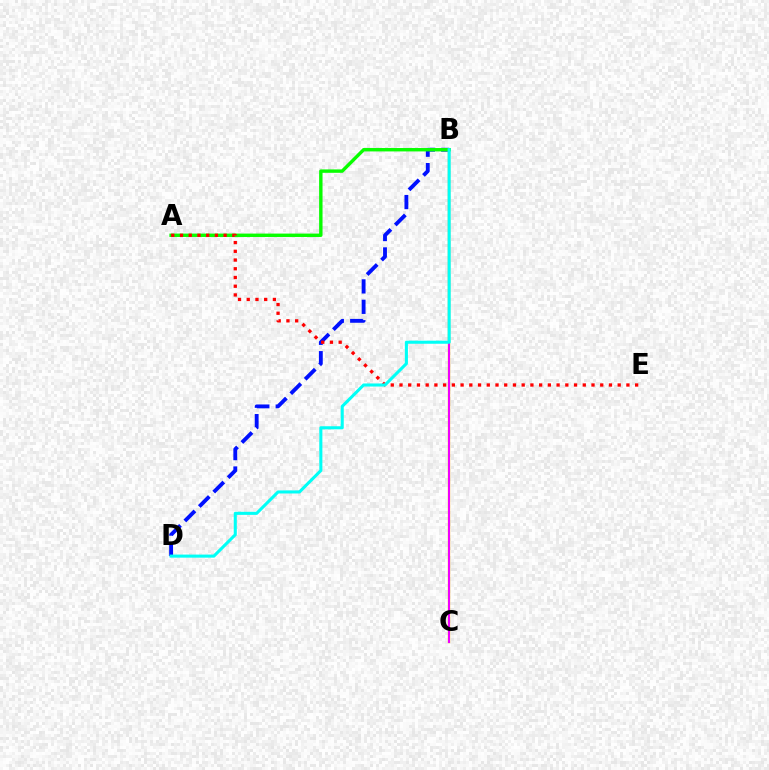{('B', 'D'): [{'color': '#0010ff', 'line_style': 'dashed', 'thickness': 2.77}, {'color': '#00fff6', 'line_style': 'solid', 'thickness': 2.21}], ('B', 'C'): [{'color': '#fcf500', 'line_style': 'solid', 'thickness': 1.68}, {'color': '#ee00ff', 'line_style': 'solid', 'thickness': 1.52}], ('A', 'B'): [{'color': '#08ff00', 'line_style': 'solid', 'thickness': 2.45}], ('A', 'E'): [{'color': '#ff0000', 'line_style': 'dotted', 'thickness': 2.37}]}